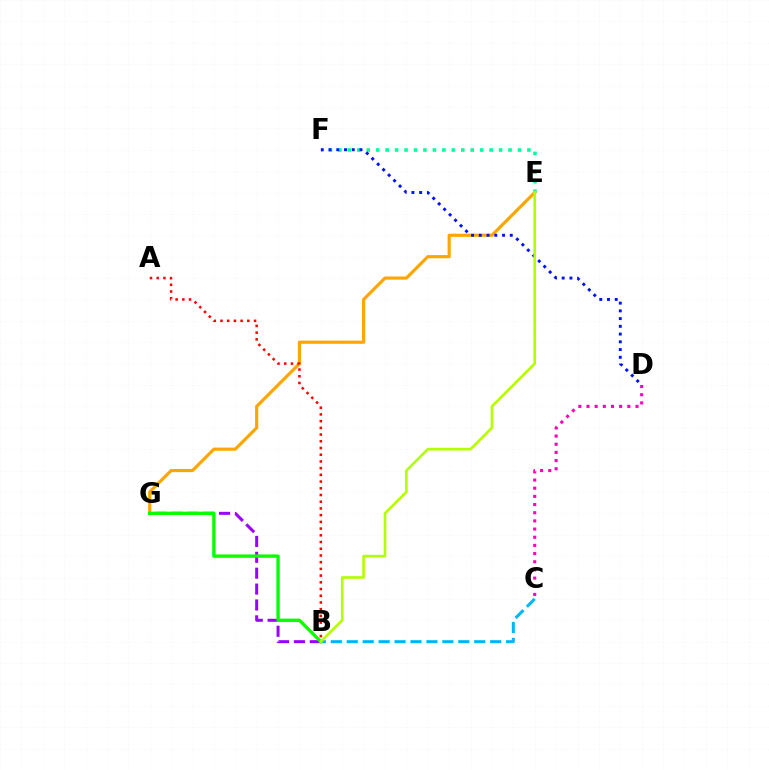{('E', 'F'): [{'color': '#00ff9d', 'line_style': 'dotted', 'thickness': 2.57}], ('E', 'G'): [{'color': '#ffa500', 'line_style': 'solid', 'thickness': 2.28}], ('B', 'G'): [{'color': '#9b00ff', 'line_style': 'dashed', 'thickness': 2.16}, {'color': '#08ff00', 'line_style': 'solid', 'thickness': 2.4}], ('D', 'F'): [{'color': '#0010ff', 'line_style': 'dotted', 'thickness': 2.1}], ('A', 'B'): [{'color': '#ff0000', 'line_style': 'dotted', 'thickness': 1.82}], ('B', 'C'): [{'color': '#00b5ff', 'line_style': 'dashed', 'thickness': 2.16}], ('B', 'E'): [{'color': '#b3ff00', 'line_style': 'solid', 'thickness': 1.89}], ('C', 'D'): [{'color': '#ff00bd', 'line_style': 'dotted', 'thickness': 2.22}]}